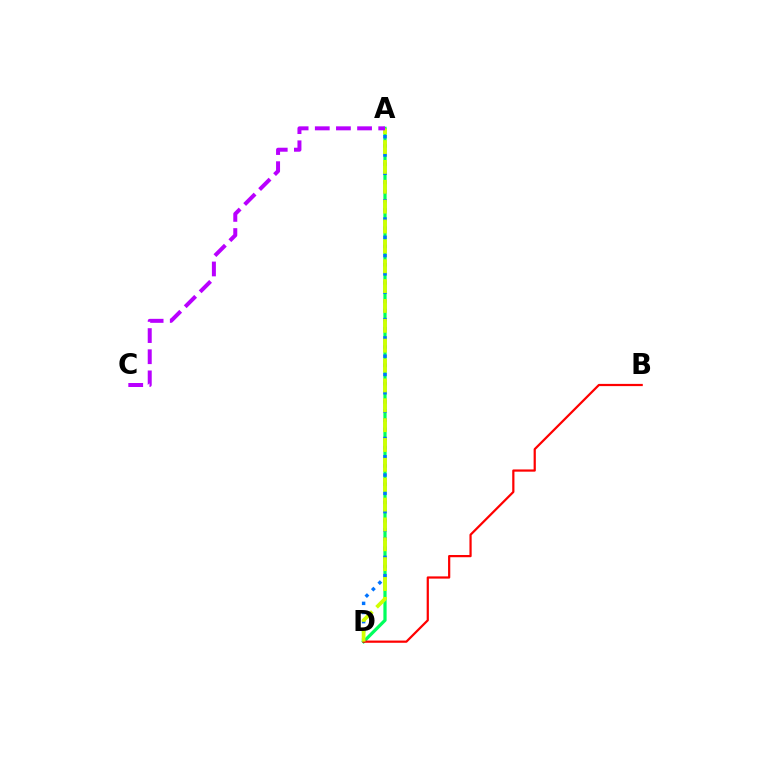{('A', 'D'): [{'color': '#00ff5c', 'line_style': 'solid', 'thickness': 2.33}, {'color': '#0074ff', 'line_style': 'dotted', 'thickness': 2.48}, {'color': '#d1ff00', 'line_style': 'dashed', 'thickness': 2.7}], ('B', 'D'): [{'color': '#ff0000', 'line_style': 'solid', 'thickness': 1.6}], ('A', 'C'): [{'color': '#b900ff', 'line_style': 'dashed', 'thickness': 2.87}]}